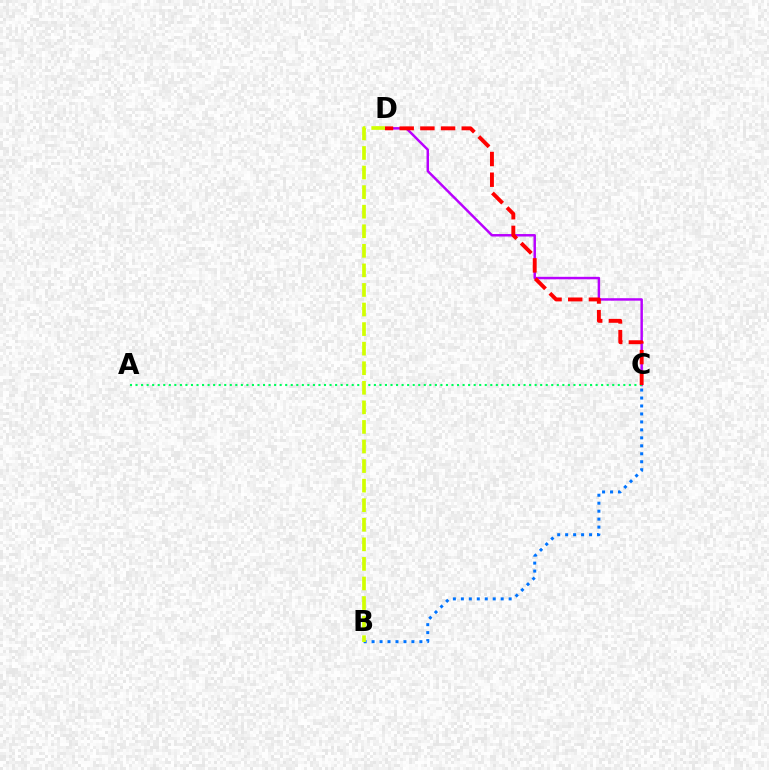{('C', 'D'): [{'color': '#b900ff', 'line_style': 'solid', 'thickness': 1.78}, {'color': '#ff0000', 'line_style': 'dashed', 'thickness': 2.81}], ('B', 'C'): [{'color': '#0074ff', 'line_style': 'dotted', 'thickness': 2.16}], ('A', 'C'): [{'color': '#00ff5c', 'line_style': 'dotted', 'thickness': 1.51}], ('B', 'D'): [{'color': '#d1ff00', 'line_style': 'dashed', 'thickness': 2.66}]}